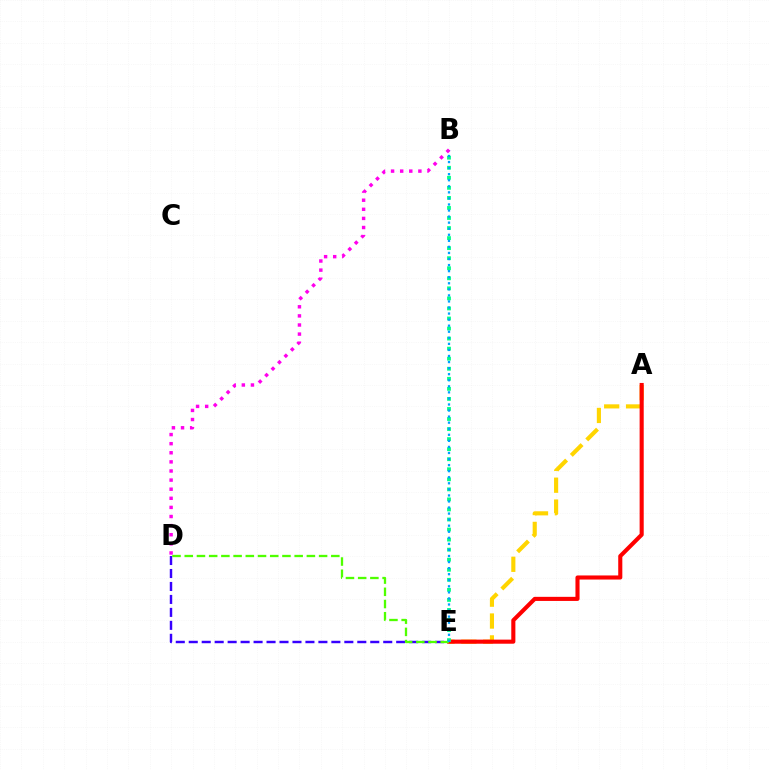{('D', 'E'): [{'color': '#3700ff', 'line_style': 'dashed', 'thickness': 1.76}, {'color': '#4fff00', 'line_style': 'dashed', 'thickness': 1.66}], ('A', 'E'): [{'color': '#ffd500', 'line_style': 'dashed', 'thickness': 2.97}, {'color': '#ff0000', 'line_style': 'solid', 'thickness': 2.95}], ('B', 'E'): [{'color': '#00ff86', 'line_style': 'dotted', 'thickness': 2.73}, {'color': '#009eff', 'line_style': 'dotted', 'thickness': 1.65}], ('B', 'D'): [{'color': '#ff00ed', 'line_style': 'dotted', 'thickness': 2.47}]}